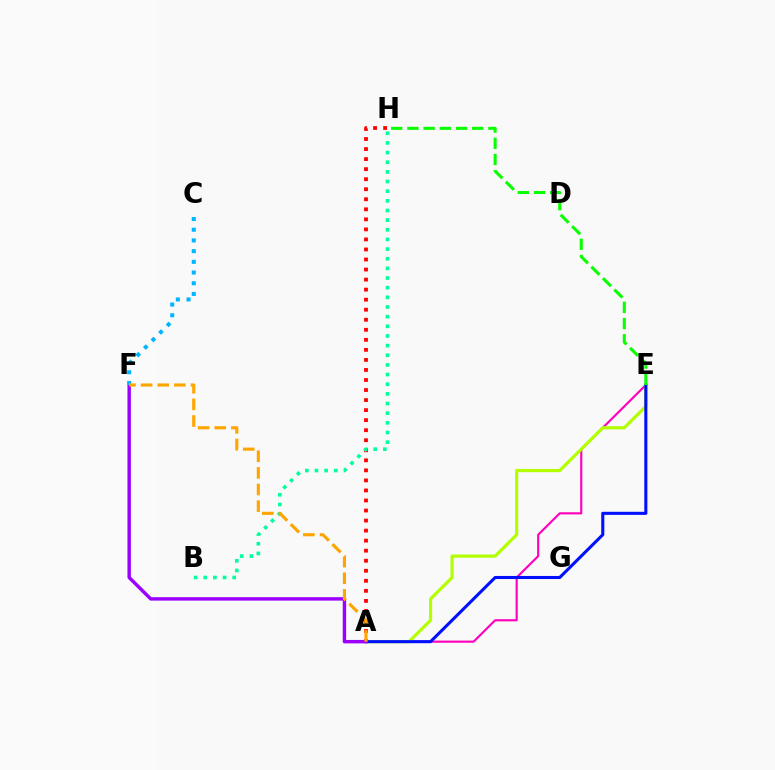{('A', 'E'): [{'color': '#ff00bd', 'line_style': 'solid', 'thickness': 1.54}, {'color': '#b3ff00', 'line_style': 'solid', 'thickness': 2.3}, {'color': '#0010ff', 'line_style': 'solid', 'thickness': 2.21}], ('A', 'H'): [{'color': '#ff0000', 'line_style': 'dotted', 'thickness': 2.73}], ('E', 'H'): [{'color': '#08ff00', 'line_style': 'dashed', 'thickness': 2.2}], ('A', 'F'): [{'color': '#9b00ff', 'line_style': 'solid', 'thickness': 2.46}, {'color': '#ffa500', 'line_style': 'dashed', 'thickness': 2.26}], ('B', 'H'): [{'color': '#00ff9d', 'line_style': 'dotted', 'thickness': 2.62}], ('C', 'F'): [{'color': '#00b5ff', 'line_style': 'dotted', 'thickness': 2.91}]}